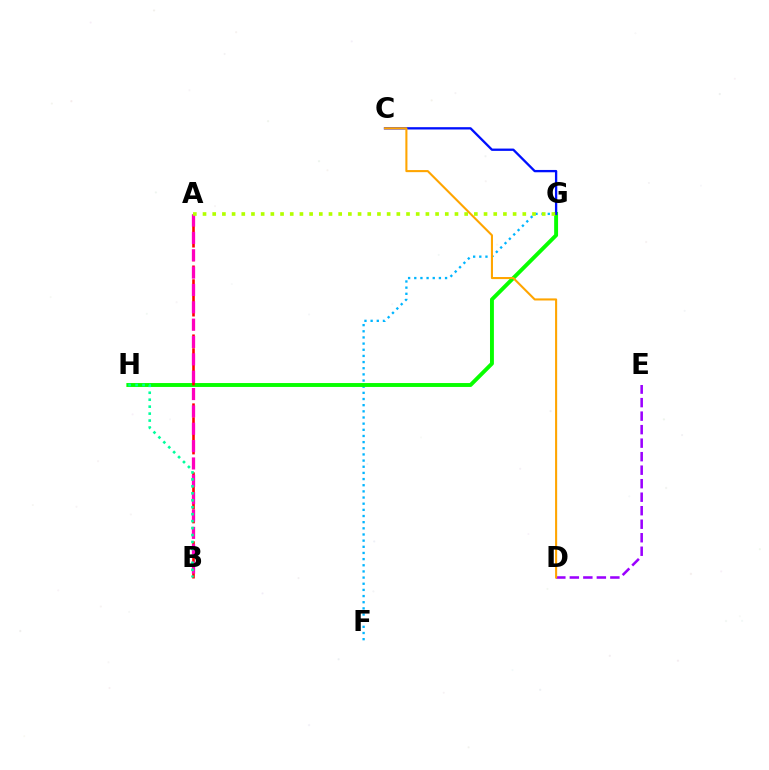{('F', 'G'): [{'color': '#00b5ff', 'line_style': 'dotted', 'thickness': 1.67}], ('G', 'H'): [{'color': '#08ff00', 'line_style': 'solid', 'thickness': 2.81}], ('A', 'B'): [{'color': '#ff0000', 'line_style': 'dashed', 'thickness': 1.87}, {'color': '#ff00bd', 'line_style': 'dashed', 'thickness': 2.36}], ('C', 'G'): [{'color': '#0010ff', 'line_style': 'solid', 'thickness': 1.67}], ('D', 'E'): [{'color': '#9b00ff', 'line_style': 'dashed', 'thickness': 1.84}], ('B', 'H'): [{'color': '#00ff9d', 'line_style': 'dotted', 'thickness': 1.89}], ('C', 'D'): [{'color': '#ffa500', 'line_style': 'solid', 'thickness': 1.5}], ('A', 'G'): [{'color': '#b3ff00', 'line_style': 'dotted', 'thickness': 2.63}]}